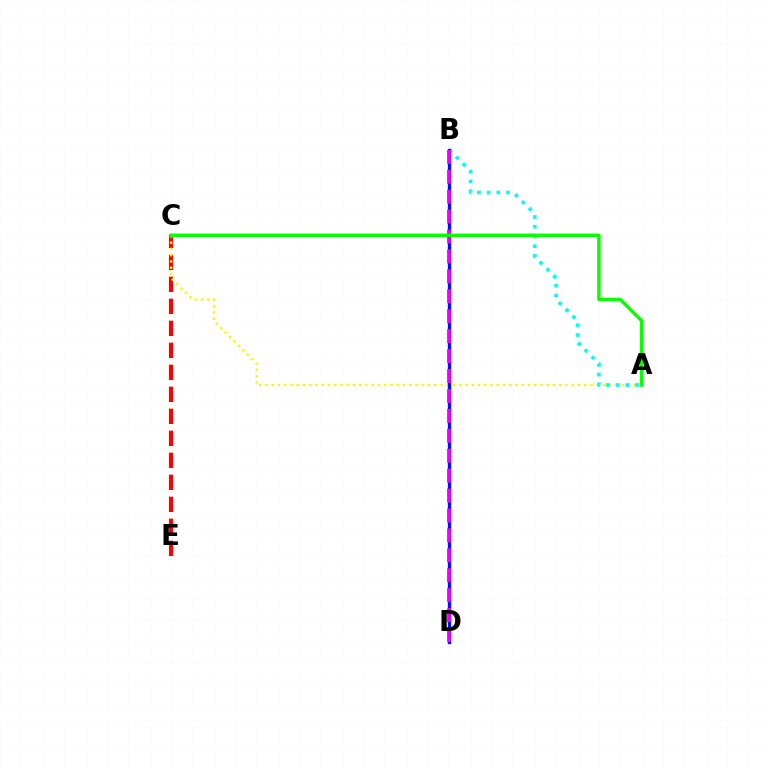{('C', 'E'): [{'color': '#ff0000', 'line_style': 'dashed', 'thickness': 2.99}], ('A', 'C'): [{'color': '#fcf500', 'line_style': 'dotted', 'thickness': 1.7}, {'color': '#08ff00', 'line_style': 'solid', 'thickness': 2.47}], ('A', 'B'): [{'color': '#00fff6', 'line_style': 'dotted', 'thickness': 2.63}], ('B', 'D'): [{'color': '#0010ff', 'line_style': 'solid', 'thickness': 2.4}, {'color': '#ee00ff', 'line_style': 'dashed', 'thickness': 2.71}]}